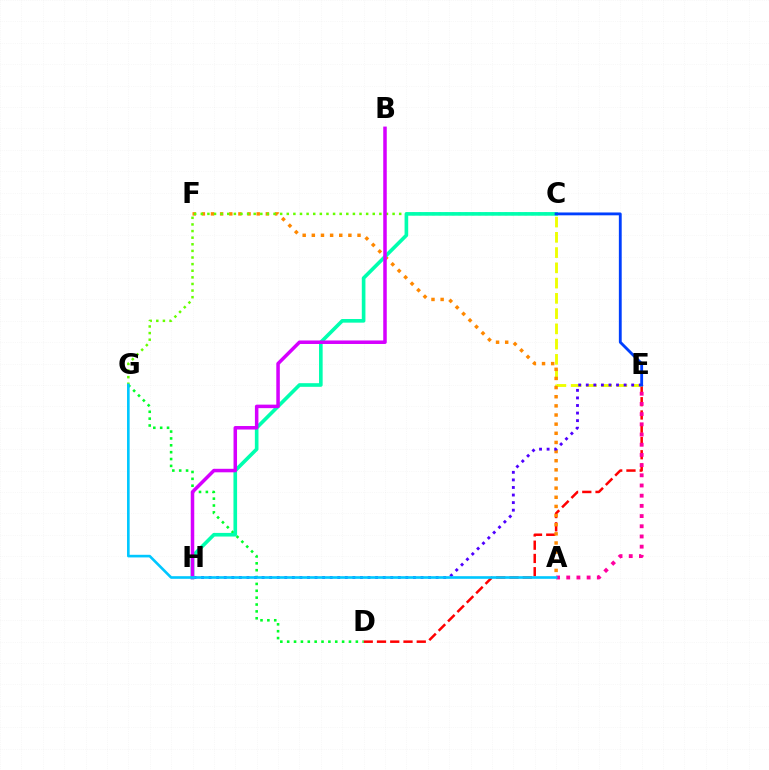{('D', 'E'): [{'color': '#ff0000', 'line_style': 'dashed', 'thickness': 1.8}], ('C', 'E'): [{'color': '#eeff00', 'line_style': 'dashed', 'thickness': 2.07}, {'color': '#003fff', 'line_style': 'solid', 'thickness': 2.05}], ('A', 'F'): [{'color': '#ff8800', 'line_style': 'dotted', 'thickness': 2.48}], ('D', 'G'): [{'color': '#00ff27', 'line_style': 'dotted', 'thickness': 1.87}], ('A', 'E'): [{'color': '#ff00a0', 'line_style': 'dotted', 'thickness': 2.77}], ('E', 'H'): [{'color': '#4f00ff', 'line_style': 'dotted', 'thickness': 2.06}], ('C', 'G'): [{'color': '#66ff00', 'line_style': 'dotted', 'thickness': 1.8}], ('C', 'H'): [{'color': '#00ffaf', 'line_style': 'solid', 'thickness': 2.62}], ('B', 'H'): [{'color': '#d600ff', 'line_style': 'solid', 'thickness': 2.53}], ('A', 'G'): [{'color': '#00c7ff', 'line_style': 'solid', 'thickness': 1.89}]}